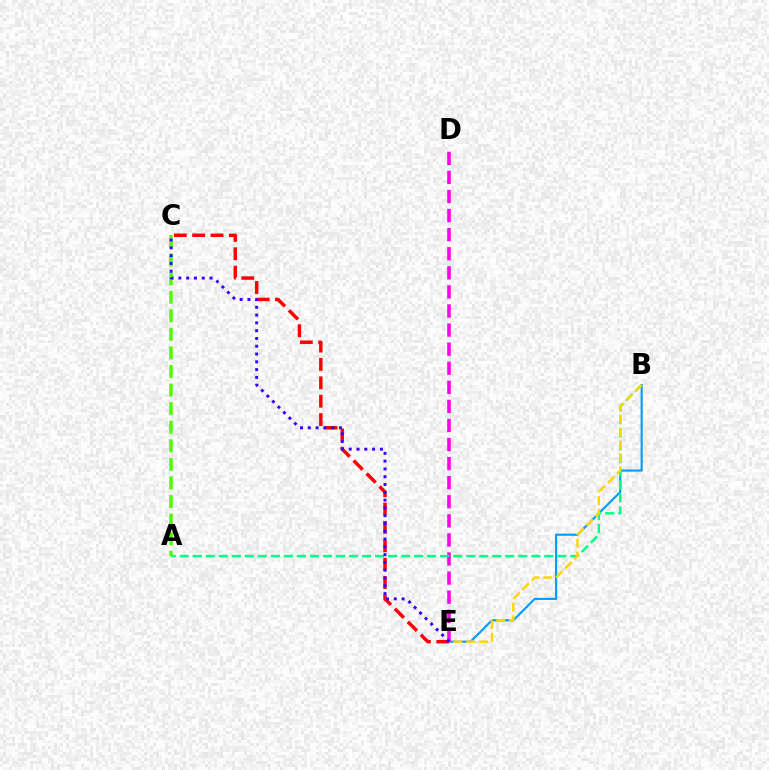{('B', 'E'): [{'color': '#009eff', 'line_style': 'solid', 'thickness': 1.54}, {'color': '#ffd500', 'line_style': 'dashed', 'thickness': 1.75}], ('D', 'E'): [{'color': '#ff00ed', 'line_style': 'dashed', 'thickness': 2.59}], ('A', 'B'): [{'color': '#00ff86', 'line_style': 'dashed', 'thickness': 1.77}], ('C', 'E'): [{'color': '#ff0000', 'line_style': 'dashed', 'thickness': 2.5}, {'color': '#3700ff', 'line_style': 'dotted', 'thickness': 2.12}], ('A', 'C'): [{'color': '#4fff00', 'line_style': 'dashed', 'thickness': 2.52}]}